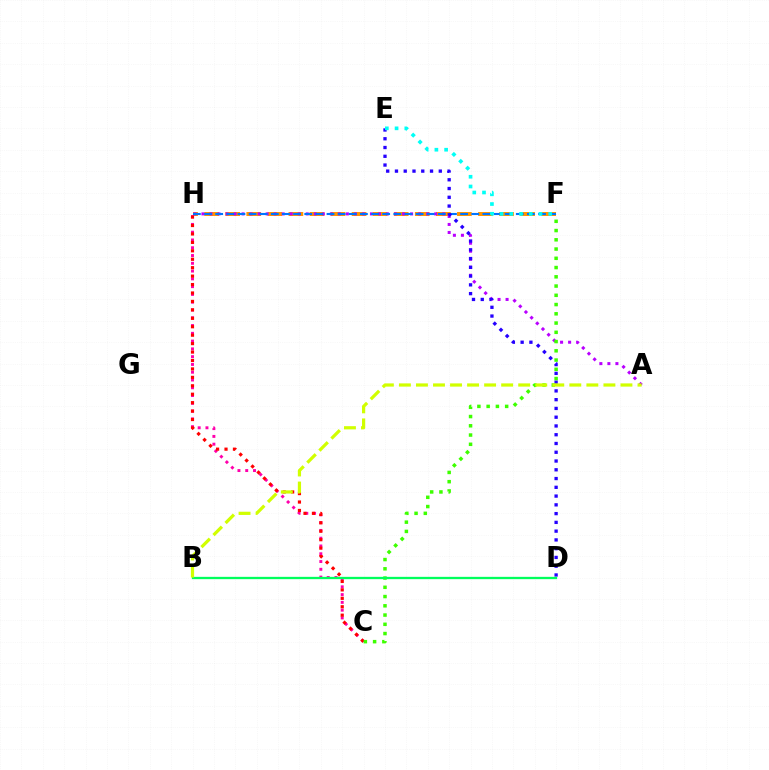{('F', 'H'): [{'color': '#ff9400', 'line_style': 'dashed', 'thickness': 2.86}, {'color': '#0074ff', 'line_style': 'dashed', 'thickness': 1.51}], ('A', 'H'): [{'color': '#b900ff', 'line_style': 'dotted', 'thickness': 2.18}], ('C', 'H'): [{'color': '#ff00ac', 'line_style': 'dotted', 'thickness': 2.11}, {'color': '#ff0000', 'line_style': 'dotted', 'thickness': 2.29}], ('D', 'E'): [{'color': '#2500ff', 'line_style': 'dotted', 'thickness': 2.38}], ('C', 'F'): [{'color': '#3dff00', 'line_style': 'dotted', 'thickness': 2.51}], ('E', 'F'): [{'color': '#00fff6', 'line_style': 'dotted', 'thickness': 2.64}], ('B', 'D'): [{'color': '#00ff5c', 'line_style': 'solid', 'thickness': 1.66}], ('A', 'B'): [{'color': '#d1ff00', 'line_style': 'dashed', 'thickness': 2.32}]}